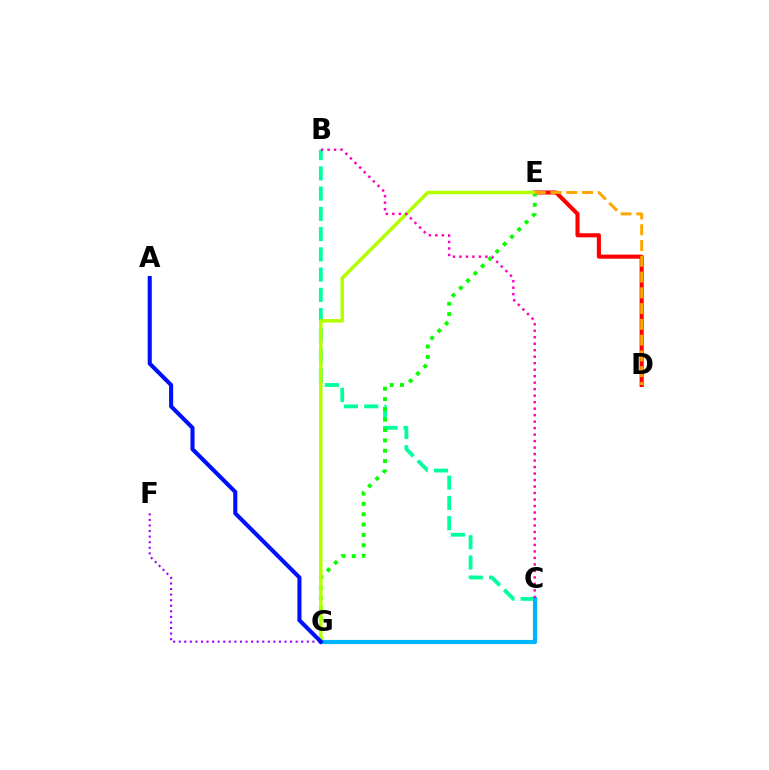{('B', 'C'): [{'color': '#00ff9d', 'line_style': 'dashed', 'thickness': 2.75}, {'color': '#ff00bd', 'line_style': 'dotted', 'thickness': 1.76}], ('D', 'E'): [{'color': '#ff0000', 'line_style': 'solid', 'thickness': 2.94}, {'color': '#ffa500', 'line_style': 'dashed', 'thickness': 2.14}], ('F', 'G'): [{'color': '#9b00ff', 'line_style': 'dotted', 'thickness': 1.51}], ('E', 'G'): [{'color': '#08ff00', 'line_style': 'dotted', 'thickness': 2.81}, {'color': '#b3ff00', 'line_style': 'solid', 'thickness': 2.52}], ('C', 'G'): [{'color': '#00b5ff', 'line_style': 'solid', 'thickness': 2.99}], ('A', 'G'): [{'color': '#0010ff', 'line_style': 'solid', 'thickness': 2.93}]}